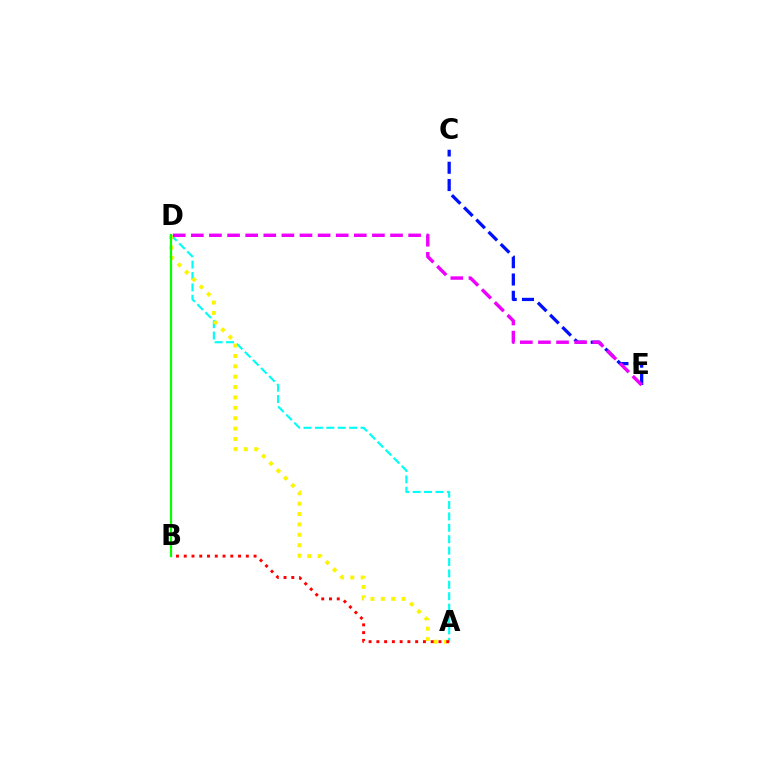{('A', 'D'): [{'color': '#00fff6', 'line_style': 'dashed', 'thickness': 1.55}, {'color': '#fcf500', 'line_style': 'dotted', 'thickness': 2.82}], ('C', 'E'): [{'color': '#0010ff', 'line_style': 'dashed', 'thickness': 2.35}], ('A', 'B'): [{'color': '#ff0000', 'line_style': 'dotted', 'thickness': 2.11}], ('D', 'E'): [{'color': '#ee00ff', 'line_style': 'dashed', 'thickness': 2.46}], ('B', 'D'): [{'color': '#08ff00', 'line_style': 'solid', 'thickness': 1.61}]}